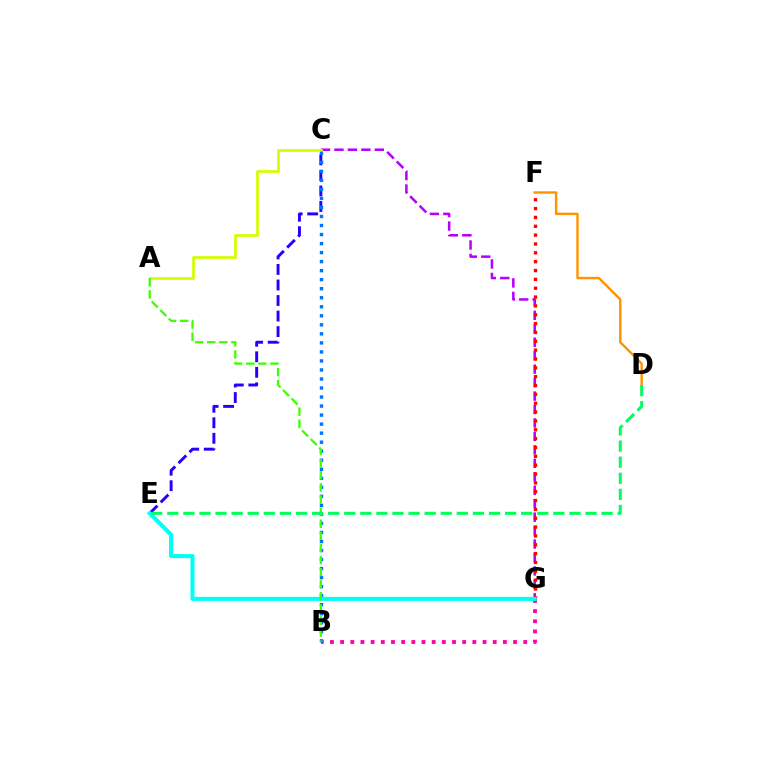{('C', 'G'): [{'color': '#b900ff', 'line_style': 'dashed', 'thickness': 1.83}], ('F', 'G'): [{'color': '#ff0000', 'line_style': 'dotted', 'thickness': 2.4}], ('C', 'E'): [{'color': '#2500ff', 'line_style': 'dashed', 'thickness': 2.11}], ('A', 'C'): [{'color': '#d1ff00', 'line_style': 'solid', 'thickness': 1.96}], ('B', 'G'): [{'color': '#ff00ac', 'line_style': 'dotted', 'thickness': 2.76}], ('B', 'C'): [{'color': '#0074ff', 'line_style': 'dotted', 'thickness': 2.45}], ('D', 'F'): [{'color': '#ff9400', 'line_style': 'solid', 'thickness': 1.74}], ('E', 'G'): [{'color': '#00fff6', 'line_style': 'solid', 'thickness': 2.93}], ('A', 'B'): [{'color': '#3dff00', 'line_style': 'dashed', 'thickness': 1.64}], ('D', 'E'): [{'color': '#00ff5c', 'line_style': 'dashed', 'thickness': 2.19}]}